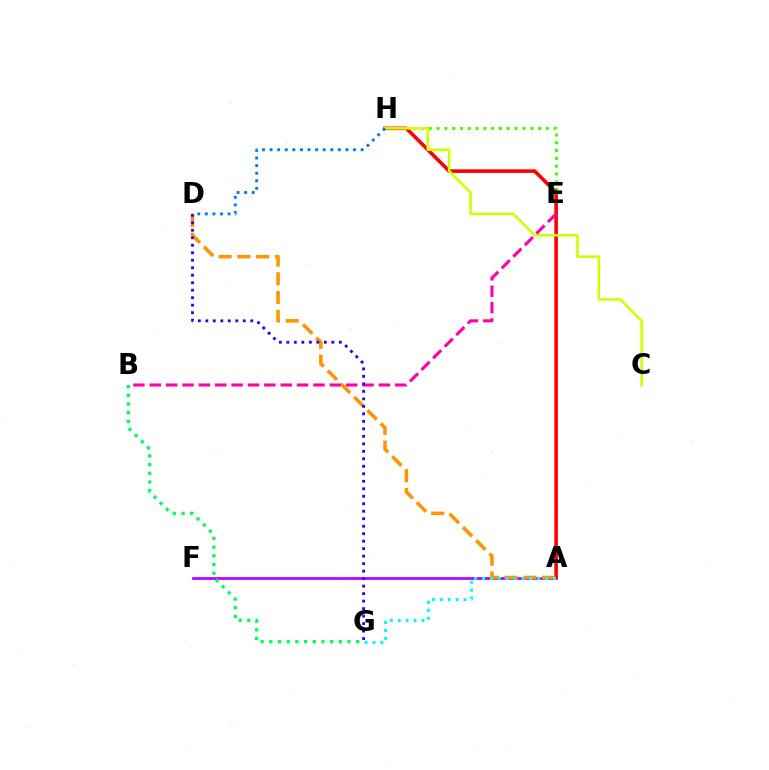{('E', 'H'): [{'color': '#3dff00', 'line_style': 'dotted', 'thickness': 2.12}], ('A', 'F'): [{'color': '#b900ff', 'line_style': 'solid', 'thickness': 1.97}], ('B', 'G'): [{'color': '#00ff5c', 'line_style': 'dotted', 'thickness': 2.36}], ('A', 'H'): [{'color': '#ff0000', 'line_style': 'solid', 'thickness': 2.59}], ('C', 'H'): [{'color': '#d1ff00', 'line_style': 'solid', 'thickness': 1.88}], ('A', 'D'): [{'color': '#ff9400', 'line_style': 'dashed', 'thickness': 2.55}], ('B', 'E'): [{'color': '#ff00ac', 'line_style': 'dashed', 'thickness': 2.22}], ('A', 'G'): [{'color': '#00fff6', 'line_style': 'dotted', 'thickness': 2.14}], ('D', 'G'): [{'color': '#2500ff', 'line_style': 'dotted', 'thickness': 2.04}], ('D', 'H'): [{'color': '#0074ff', 'line_style': 'dotted', 'thickness': 2.06}]}